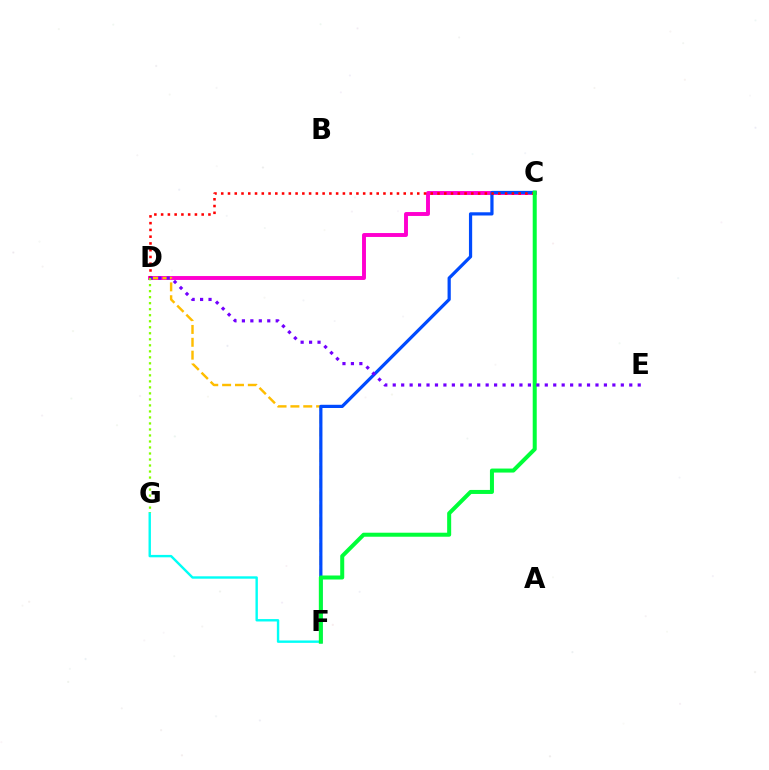{('C', 'D'): [{'color': '#ff00cf', 'line_style': 'solid', 'thickness': 2.82}, {'color': '#ff0000', 'line_style': 'dotted', 'thickness': 1.84}], ('D', 'F'): [{'color': '#ffbd00', 'line_style': 'dashed', 'thickness': 1.75}], ('C', 'F'): [{'color': '#004bff', 'line_style': 'solid', 'thickness': 2.32}, {'color': '#00ff39', 'line_style': 'solid', 'thickness': 2.89}], ('F', 'G'): [{'color': '#00fff6', 'line_style': 'solid', 'thickness': 1.73}], ('D', 'E'): [{'color': '#7200ff', 'line_style': 'dotted', 'thickness': 2.3}], ('D', 'G'): [{'color': '#84ff00', 'line_style': 'dotted', 'thickness': 1.63}]}